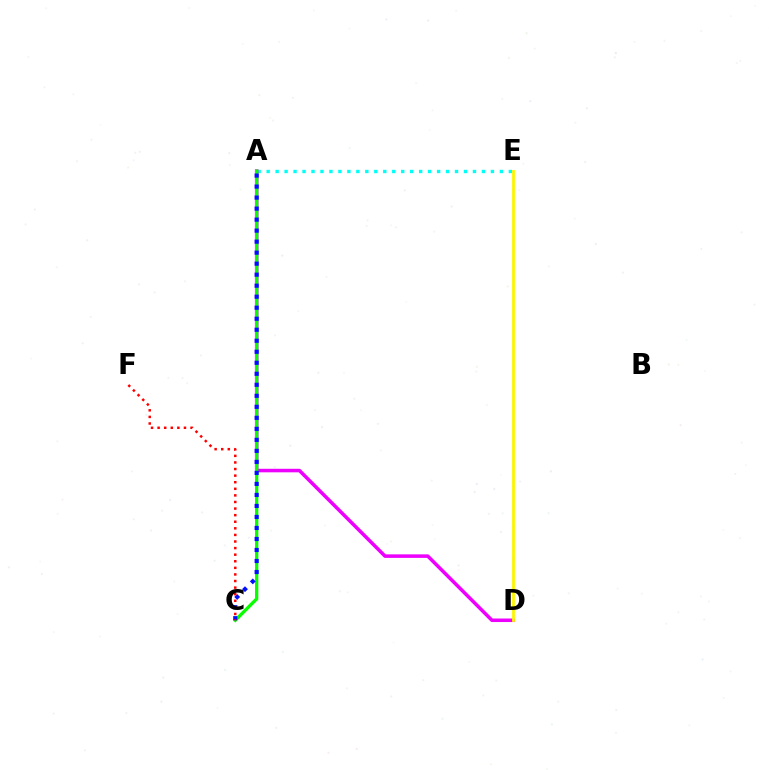{('A', 'E'): [{'color': '#00fff6', 'line_style': 'dotted', 'thickness': 2.44}], ('A', 'D'): [{'color': '#ee00ff', 'line_style': 'solid', 'thickness': 2.54}], ('A', 'C'): [{'color': '#08ff00', 'line_style': 'solid', 'thickness': 2.37}, {'color': '#0010ff', 'line_style': 'dotted', 'thickness': 2.99}], ('C', 'F'): [{'color': '#ff0000', 'line_style': 'dotted', 'thickness': 1.79}], ('D', 'E'): [{'color': '#fcf500', 'line_style': 'solid', 'thickness': 2.01}]}